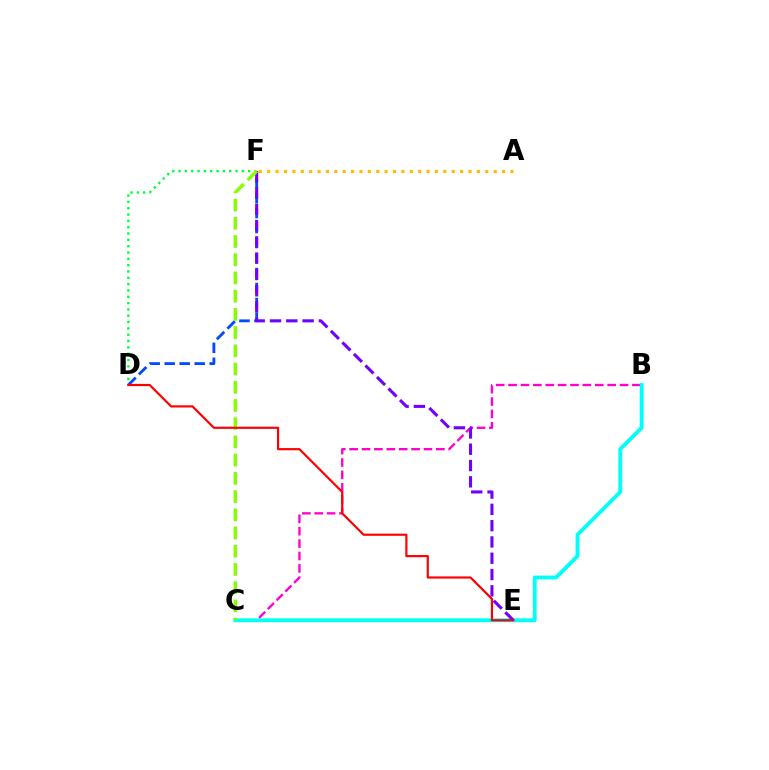{('B', 'C'): [{'color': '#ff00cf', 'line_style': 'dashed', 'thickness': 1.68}, {'color': '#00fff6', 'line_style': 'solid', 'thickness': 2.76}], ('D', 'F'): [{'color': '#00ff39', 'line_style': 'dotted', 'thickness': 1.72}, {'color': '#004bff', 'line_style': 'dashed', 'thickness': 2.04}], ('E', 'F'): [{'color': '#7200ff', 'line_style': 'dashed', 'thickness': 2.21}], ('A', 'F'): [{'color': '#ffbd00', 'line_style': 'dotted', 'thickness': 2.28}], ('C', 'F'): [{'color': '#84ff00', 'line_style': 'dashed', 'thickness': 2.48}], ('D', 'E'): [{'color': '#ff0000', 'line_style': 'solid', 'thickness': 1.57}]}